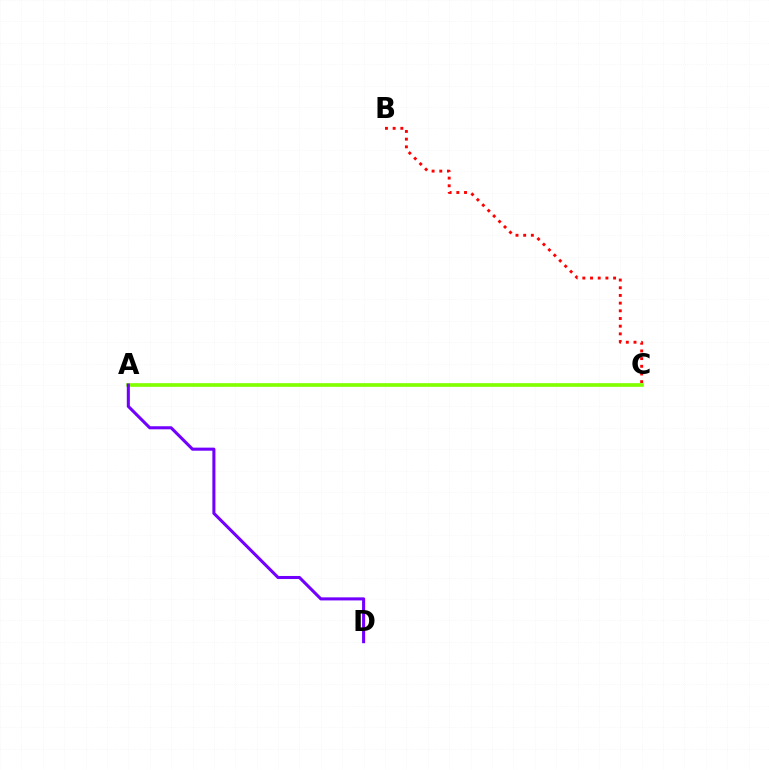{('A', 'C'): [{'color': '#00fff6', 'line_style': 'dashed', 'thickness': 1.62}, {'color': '#84ff00', 'line_style': 'solid', 'thickness': 2.63}], ('B', 'C'): [{'color': '#ff0000', 'line_style': 'dotted', 'thickness': 2.09}], ('A', 'D'): [{'color': '#7200ff', 'line_style': 'solid', 'thickness': 2.21}]}